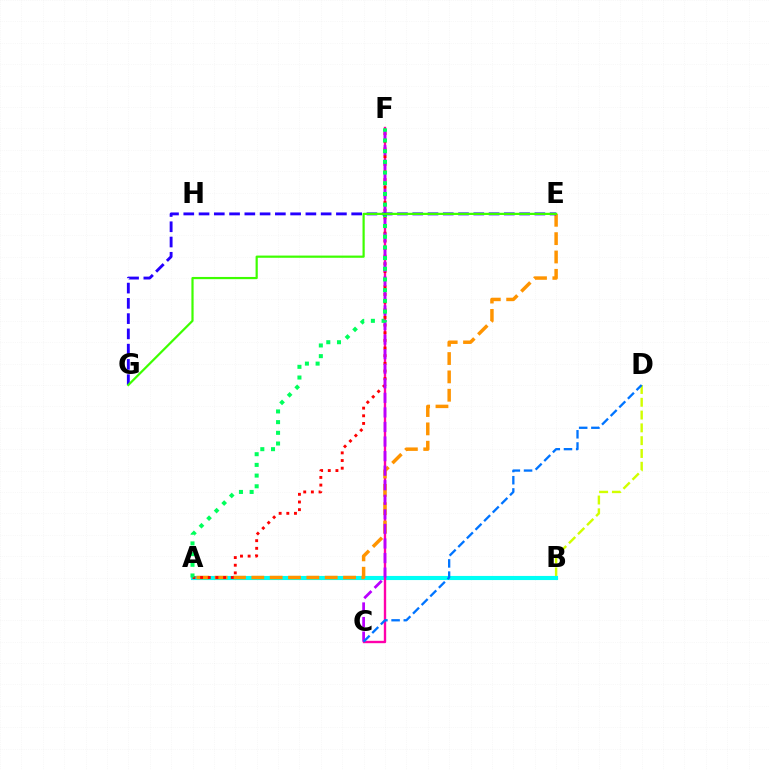{('B', 'D'): [{'color': '#d1ff00', 'line_style': 'dashed', 'thickness': 1.74}], ('A', 'B'): [{'color': '#00fff6', 'line_style': 'solid', 'thickness': 2.96}], ('C', 'F'): [{'color': '#ff00ac', 'line_style': 'solid', 'thickness': 1.71}, {'color': '#b900ff', 'line_style': 'dashed', 'thickness': 1.98}], ('A', 'E'): [{'color': '#ff9400', 'line_style': 'dashed', 'thickness': 2.49}], ('A', 'F'): [{'color': '#ff0000', 'line_style': 'dotted', 'thickness': 2.08}, {'color': '#00ff5c', 'line_style': 'dotted', 'thickness': 2.91}], ('C', 'D'): [{'color': '#0074ff', 'line_style': 'dashed', 'thickness': 1.66}], ('E', 'G'): [{'color': '#2500ff', 'line_style': 'dashed', 'thickness': 2.07}, {'color': '#3dff00', 'line_style': 'solid', 'thickness': 1.59}]}